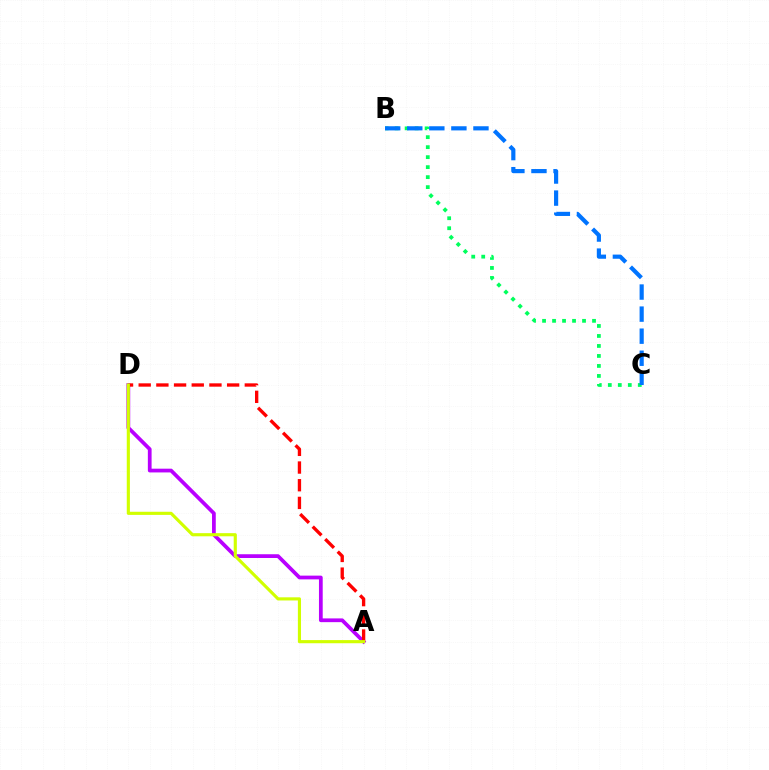{('B', 'C'): [{'color': '#00ff5c', 'line_style': 'dotted', 'thickness': 2.72}, {'color': '#0074ff', 'line_style': 'dashed', 'thickness': 3.0}], ('A', 'D'): [{'color': '#b900ff', 'line_style': 'solid', 'thickness': 2.7}, {'color': '#ff0000', 'line_style': 'dashed', 'thickness': 2.4}, {'color': '#d1ff00', 'line_style': 'solid', 'thickness': 2.26}]}